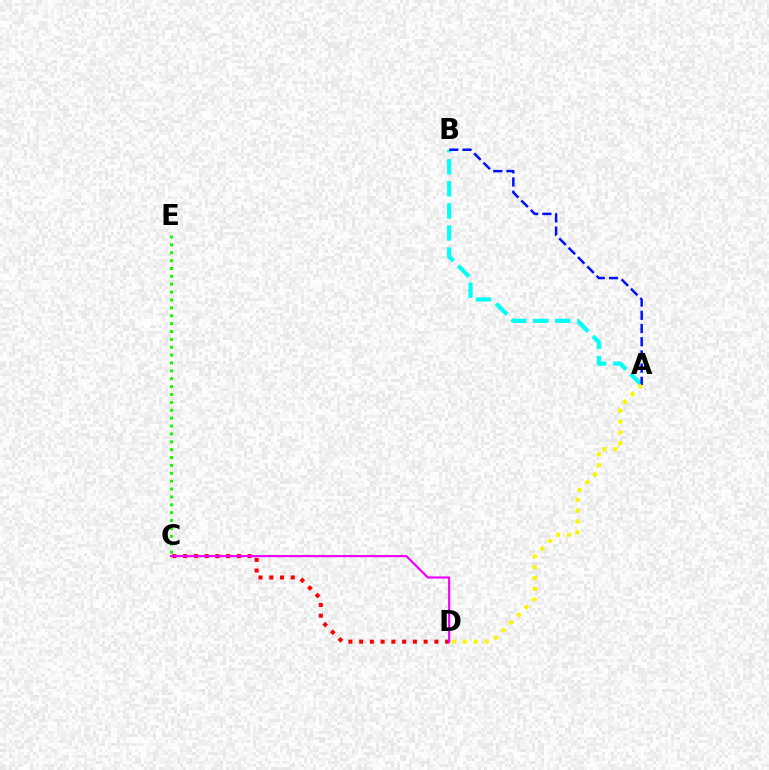{('A', 'B'): [{'color': '#00fff6', 'line_style': 'dashed', 'thickness': 3.0}, {'color': '#0010ff', 'line_style': 'dashed', 'thickness': 1.8}], ('A', 'D'): [{'color': '#fcf500', 'line_style': 'dotted', 'thickness': 2.95}], ('C', 'D'): [{'color': '#ff0000', 'line_style': 'dotted', 'thickness': 2.92}, {'color': '#ee00ff', 'line_style': 'solid', 'thickness': 1.55}], ('C', 'E'): [{'color': '#08ff00', 'line_style': 'dotted', 'thickness': 2.14}]}